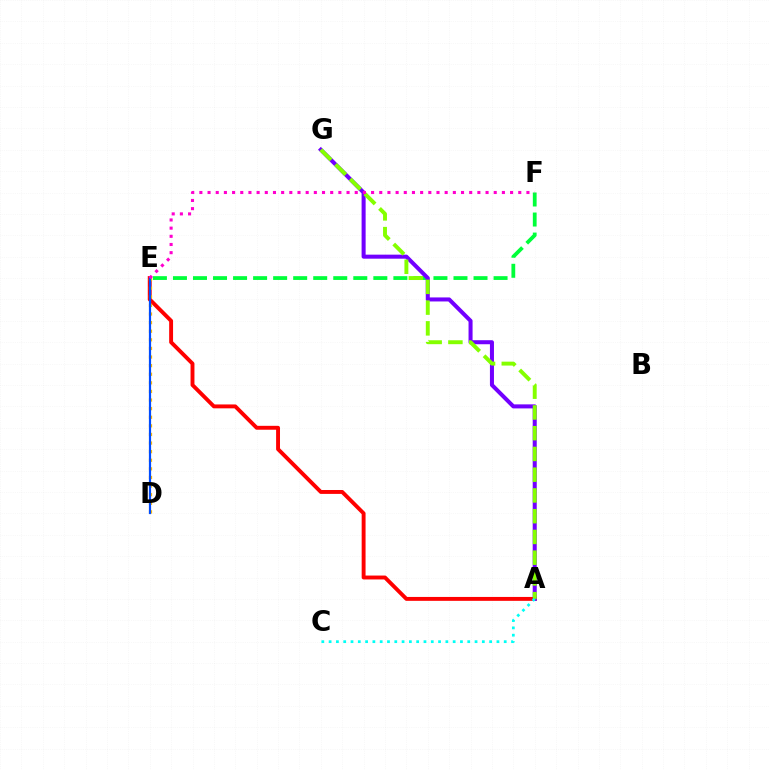{('E', 'F'): [{'color': '#00ff39', 'line_style': 'dashed', 'thickness': 2.72}, {'color': '#ff00cf', 'line_style': 'dotted', 'thickness': 2.22}], ('A', 'E'): [{'color': '#ff0000', 'line_style': 'solid', 'thickness': 2.81}], ('D', 'E'): [{'color': '#ffbd00', 'line_style': 'dotted', 'thickness': 2.34}, {'color': '#004bff', 'line_style': 'solid', 'thickness': 1.59}], ('A', 'G'): [{'color': '#7200ff', 'line_style': 'solid', 'thickness': 2.9}, {'color': '#84ff00', 'line_style': 'dashed', 'thickness': 2.82}], ('A', 'C'): [{'color': '#00fff6', 'line_style': 'dotted', 'thickness': 1.98}]}